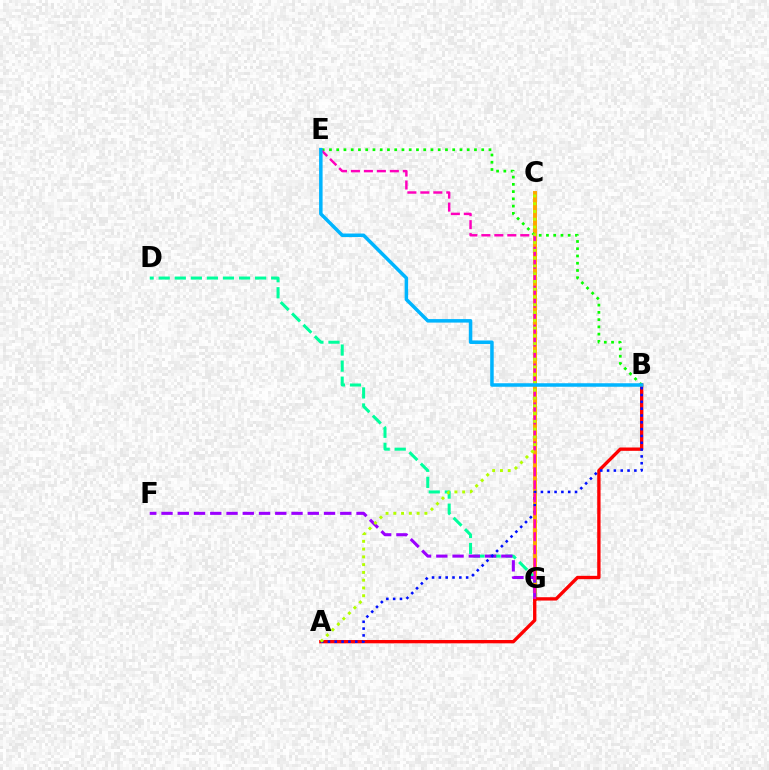{('C', 'G'): [{'color': '#ffa500', 'line_style': 'solid', 'thickness': 2.83}], ('D', 'G'): [{'color': '#00ff9d', 'line_style': 'dashed', 'thickness': 2.18}], ('A', 'B'): [{'color': '#ff0000', 'line_style': 'solid', 'thickness': 2.41}, {'color': '#0010ff', 'line_style': 'dotted', 'thickness': 1.85}], ('F', 'G'): [{'color': '#9b00ff', 'line_style': 'dashed', 'thickness': 2.21}], ('B', 'E'): [{'color': '#08ff00', 'line_style': 'dotted', 'thickness': 1.97}, {'color': '#00b5ff', 'line_style': 'solid', 'thickness': 2.52}], ('E', 'G'): [{'color': '#ff00bd', 'line_style': 'dashed', 'thickness': 1.76}], ('A', 'C'): [{'color': '#b3ff00', 'line_style': 'dotted', 'thickness': 2.11}]}